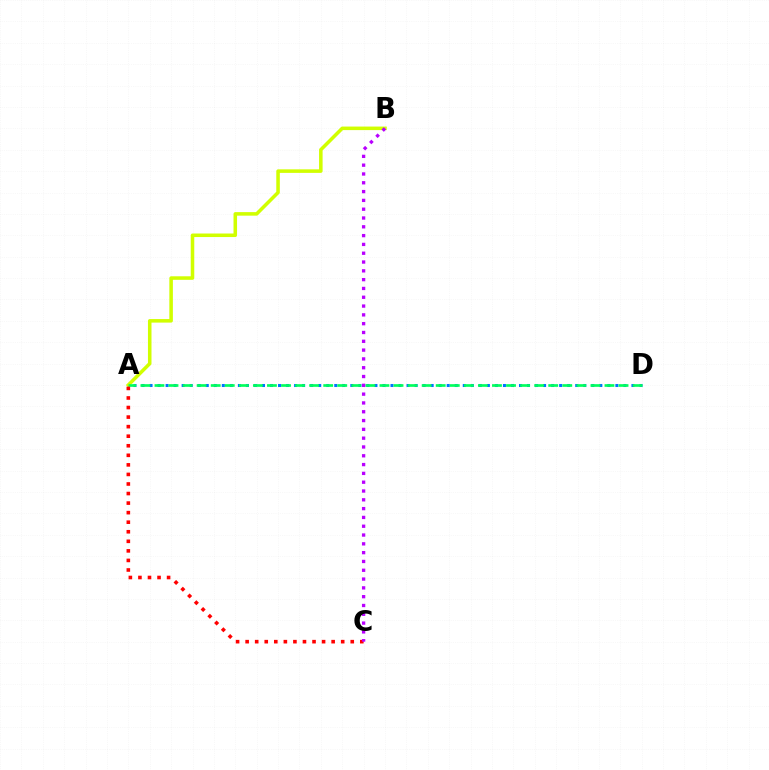{('A', 'D'): [{'color': '#0074ff', 'line_style': 'dotted', 'thickness': 2.18}, {'color': '#00ff5c', 'line_style': 'dashed', 'thickness': 1.91}], ('A', 'B'): [{'color': '#d1ff00', 'line_style': 'solid', 'thickness': 2.55}], ('A', 'C'): [{'color': '#ff0000', 'line_style': 'dotted', 'thickness': 2.6}], ('B', 'C'): [{'color': '#b900ff', 'line_style': 'dotted', 'thickness': 2.39}]}